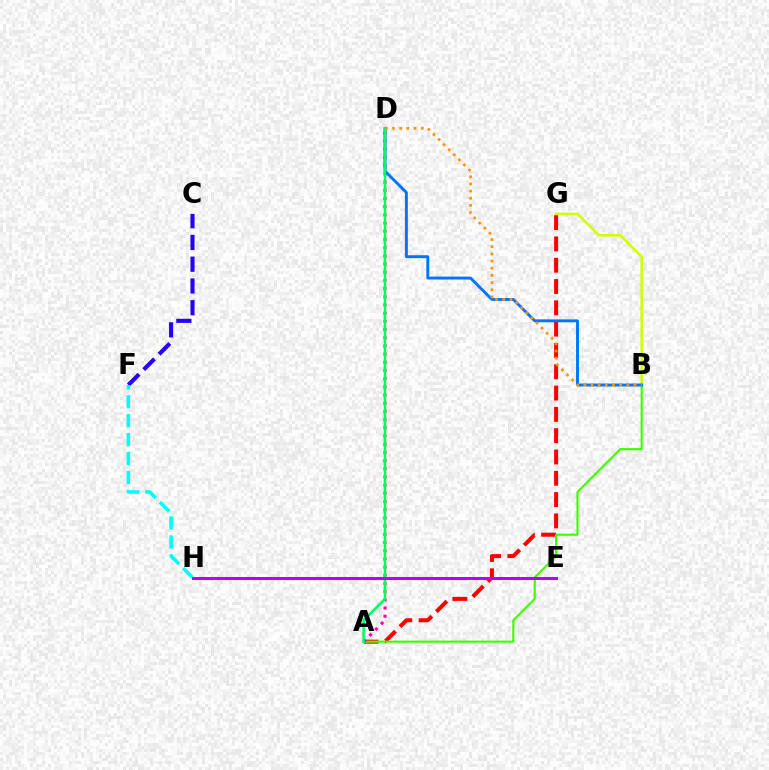{('A', 'G'): [{'color': '#ff0000', 'line_style': 'dashed', 'thickness': 2.89}], ('A', 'B'): [{'color': '#3dff00', 'line_style': 'solid', 'thickness': 1.53}], ('C', 'F'): [{'color': '#2500ff', 'line_style': 'dashed', 'thickness': 2.96}], ('B', 'G'): [{'color': '#d1ff00', 'line_style': 'solid', 'thickness': 1.82}], ('A', 'D'): [{'color': '#ff00ac', 'line_style': 'dotted', 'thickness': 2.23}, {'color': '#00ff5c', 'line_style': 'solid', 'thickness': 1.82}], ('B', 'D'): [{'color': '#0074ff', 'line_style': 'solid', 'thickness': 2.09}, {'color': '#ff9400', 'line_style': 'dotted', 'thickness': 1.95}], ('E', 'H'): [{'color': '#b900ff', 'line_style': 'solid', 'thickness': 2.18}], ('F', 'H'): [{'color': '#00fff6', 'line_style': 'dashed', 'thickness': 2.57}]}